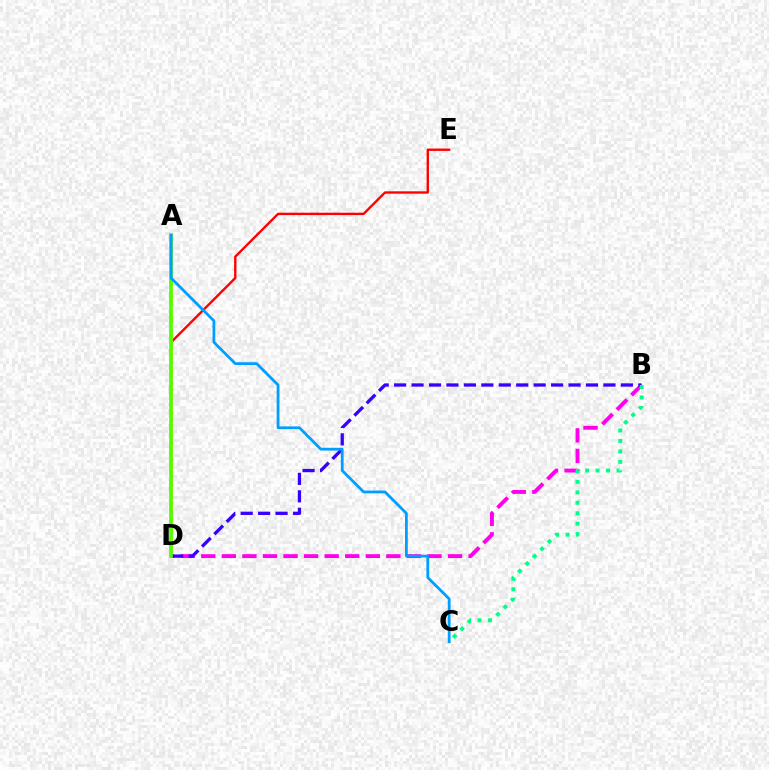{('D', 'E'): [{'color': '#ff0000', 'line_style': 'solid', 'thickness': 1.71}], ('B', 'D'): [{'color': '#ff00ed', 'line_style': 'dashed', 'thickness': 2.79}, {'color': '#3700ff', 'line_style': 'dashed', 'thickness': 2.37}], ('A', 'D'): [{'color': '#ffd500', 'line_style': 'dashed', 'thickness': 2.56}, {'color': '#4fff00', 'line_style': 'solid', 'thickness': 2.61}], ('B', 'C'): [{'color': '#00ff86', 'line_style': 'dotted', 'thickness': 2.84}], ('A', 'C'): [{'color': '#009eff', 'line_style': 'solid', 'thickness': 1.99}]}